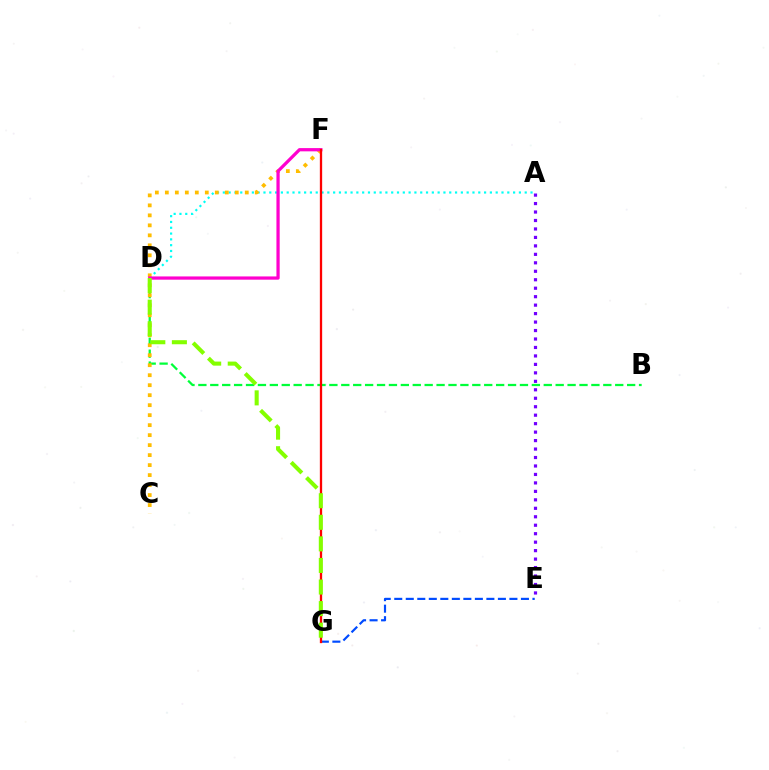{('A', 'D'): [{'color': '#00fff6', 'line_style': 'dotted', 'thickness': 1.58}], ('B', 'D'): [{'color': '#00ff39', 'line_style': 'dashed', 'thickness': 1.62}], ('C', 'F'): [{'color': '#ffbd00', 'line_style': 'dotted', 'thickness': 2.71}], ('D', 'F'): [{'color': '#ff00cf', 'line_style': 'solid', 'thickness': 2.33}], ('A', 'E'): [{'color': '#7200ff', 'line_style': 'dotted', 'thickness': 2.3}], ('E', 'G'): [{'color': '#004bff', 'line_style': 'dashed', 'thickness': 1.56}], ('F', 'G'): [{'color': '#ff0000', 'line_style': 'solid', 'thickness': 1.66}], ('D', 'G'): [{'color': '#84ff00', 'line_style': 'dashed', 'thickness': 2.93}]}